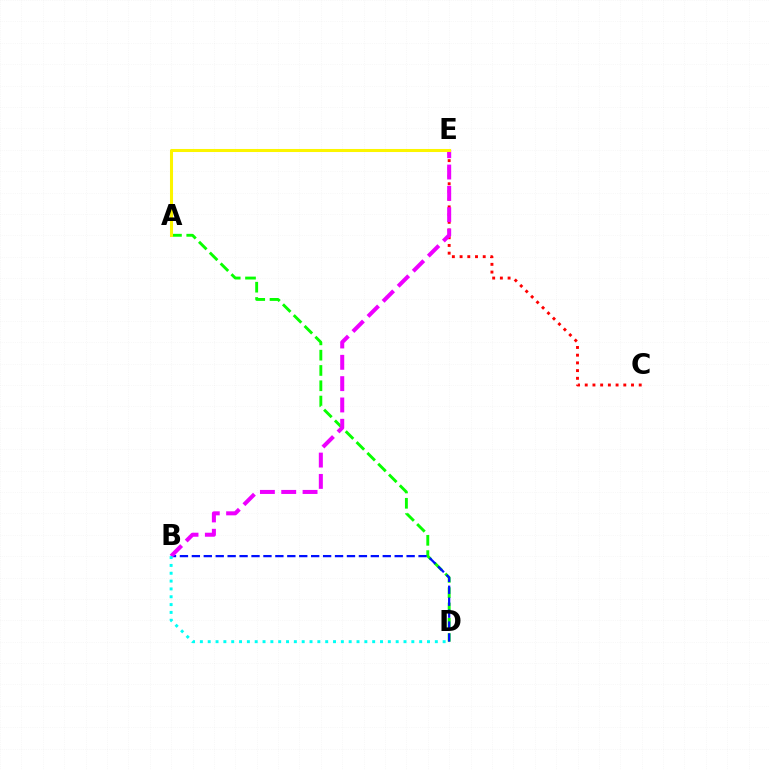{('A', 'D'): [{'color': '#08ff00', 'line_style': 'dashed', 'thickness': 2.08}], ('B', 'D'): [{'color': '#0010ff', 'line_style': 'dashed', 'thickness': 1.62}, {'color': '#00fff6', 'line_style': 'dotted', 'thickness': 2.13}], ('C', 'E'): [{'color': '#ff0000', 'line_style': 'dotted', 'thickness': 2.1}], ('B', 'E'): [{'color': '#ee00ff', 'line_style': 'dashed', 'thickness': 2.9}], ('A', 'E'): [{'color': '#fcf500', 'line_style': 'solid', 'thickness': 2.19}]}